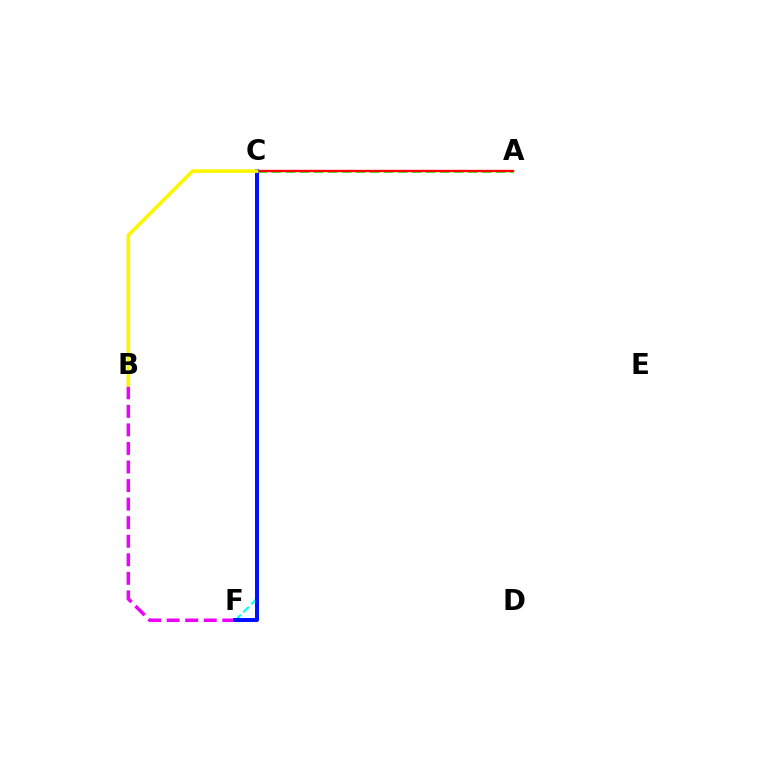{('B', 'F'): [{'color': '#ee00ff', 'line_style': 'dashed', 'thickness': 2.52}], ('A', 'C'): [{'color': '#08ff00', 'line_style': 'dashed', 'thickness': 1.9}, {'color': '#ff0000', 'line_style': 'solid', 'thickness': 1.7}], ('C', 'F'): [{'color': '#00fff6', 'line_style': 'dashed', 'thickness': 1.53}, {'color': '#0010ff', 'line_style': 'solid', 'thickness': 2.87}], ('B', 'C'): [{'color': '#fcf500', 'line_style': 'solid', 'thickness': 2.61}]}